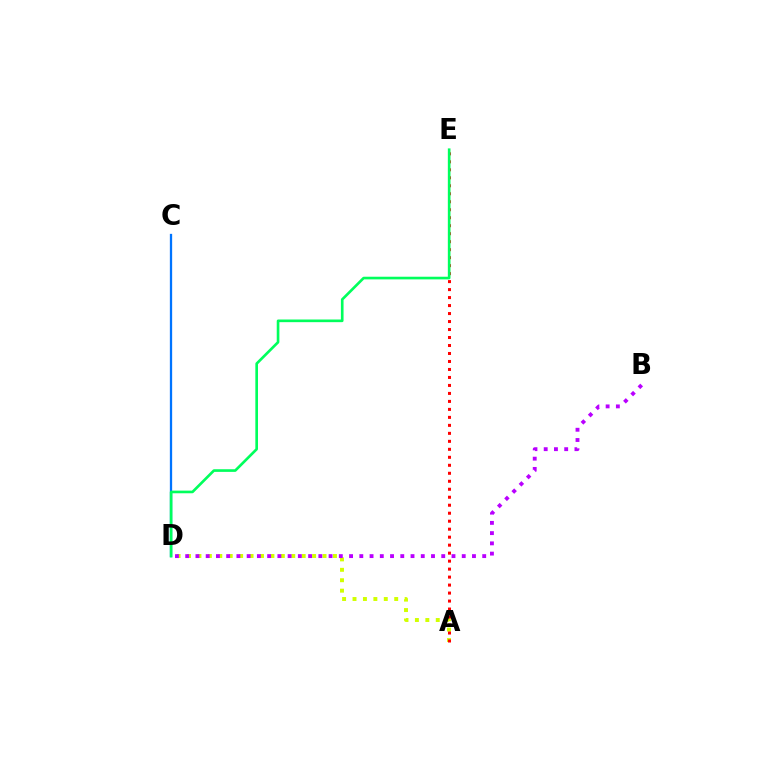{('C', 'D'): [{'color': '#0074ff', 'line_style': 'solid', 'thickness': 1.65}], ('A', 'D'): [{'color': '#d1ff00', 'line_style': 'dotted', 'thickness': 2.83}], ('B', 'D'): [{'color': '#b900ff', 'line_style': 'dotted', 'thickness': 2.78}], ('A', 'E'): [{'color': '#ff0000', 'line_style': 'dotted', 'thickness': 2.17}], ('D', 'E'): [{'color': '#00ff5c', 'line_style': 'solid', 'thickness': 1.91}]}